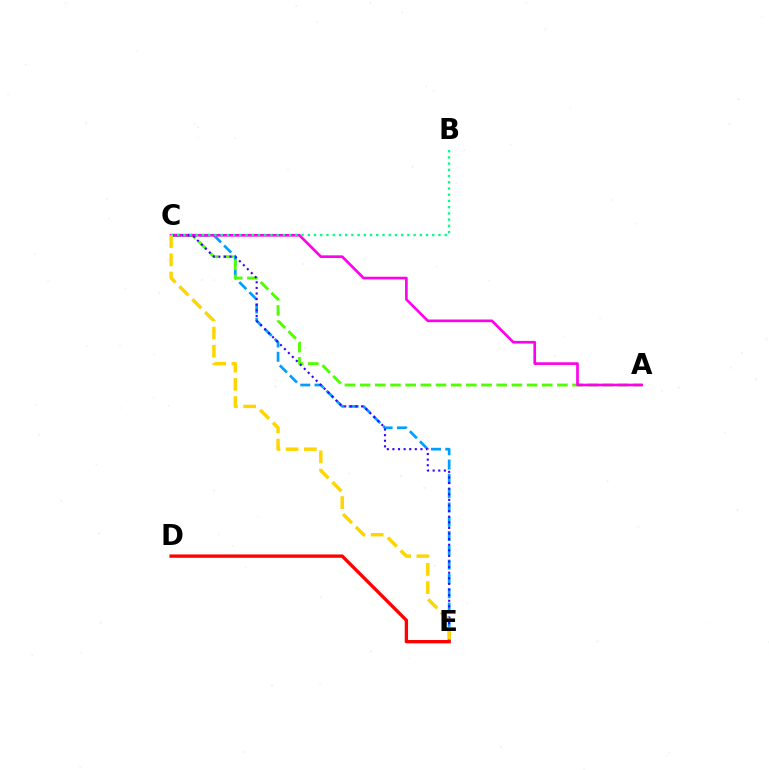{('C', 'E'): [{'color': '#009eff', 'line_style': 'dashed', 'thickness': 1.94}, {'color': '#3700ff', 'line_style': 'dotted', 'thickness': 1.52}, {'color': '#ffd500', 'line_style': 'dashed', 'thickness': 2.47}], ('A', 'C'): [{'color': '#4fff00', 'line_style': 'dashed', 'thickness': 2.06}, {'color': '#ff00ed', 'line_style': 'solid', 'thickness': 1.92}], ('B', 'C'): [{'color': '#00ff86', 'line_style': 'dotted', 'thickness': 1.69}], ('D', 'E'): [{'color': '#ff0000', 'line_style': 'solid', 'thickness': 2.4}]}